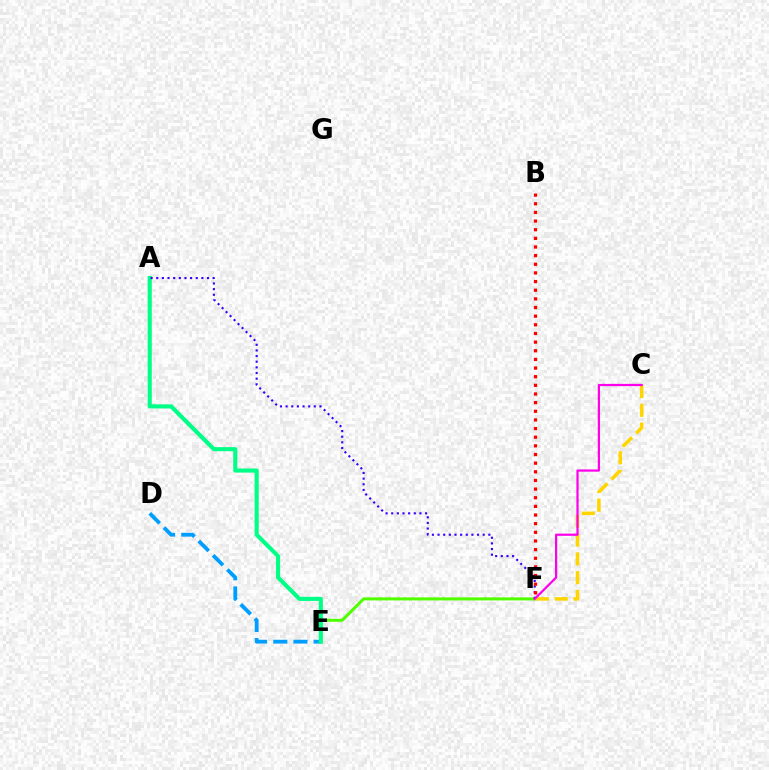{('E', 'F'): [{'color': '#4fff00', 'line_style': 'solid', 'thickness': 2.17}], ('C', 'F'): [{'color': '#ffd500', 'line_style': 'dashed', 'thickness': 2.55}, {'color': '#ff00ed', 'line_style': 'solid', 'thickness': 1.6}], ('D', 'E'): [{'color': '#009eff', 'line_style': 'dashed', 'thickness': 2.74}], ('A', 'E'): [{'color': '#00ff86', 'line_style': 'solid', 'thickness': 2.95}], ('A', 'F'): [{'color': '#3700ff', 'line_style': 'dotted', 'thickness': 1.53}], ('B', 'F'): [{'color': '#ff0000', 'line_style': 'dotted', 'thickness': 2.35}]}